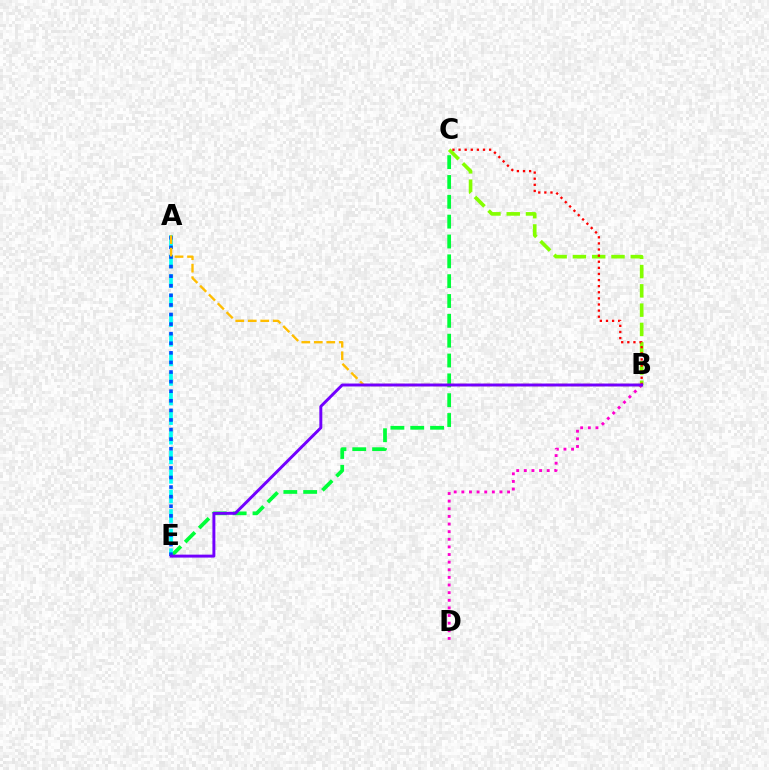{('B', 'C'): [{'color': '#84ff00', 'line_style': 'dashed', 'thickness': 2.62}, {'color': '#ff0000', 'line_style': 'dotted', 'thickness': 1.66}], ('C', 'E'): [{'color': '#00ff39', 'line_style': 'dashed', 'thickness': 2.69}], ('A', 'E'): [{'color': '#00fff6', 'line_style': 'dashed', 'thickness': 2.66}, {'color': '#004bff', 'line_style': 'dotted', 'thickness': 2.61}], ('B', 'D'): [{'color': '#ff00cf', 'line_style': 'dotted', 'thickness': 2.07}], ('A', 'B'): [{'color': '#ffbd00', 'line_style': 'dashed', 'thickness': 1.7}], ('B', 'E'): [{'color': '#7200ff', 'line_style': 'solid', 'thickness': 2.12}]}